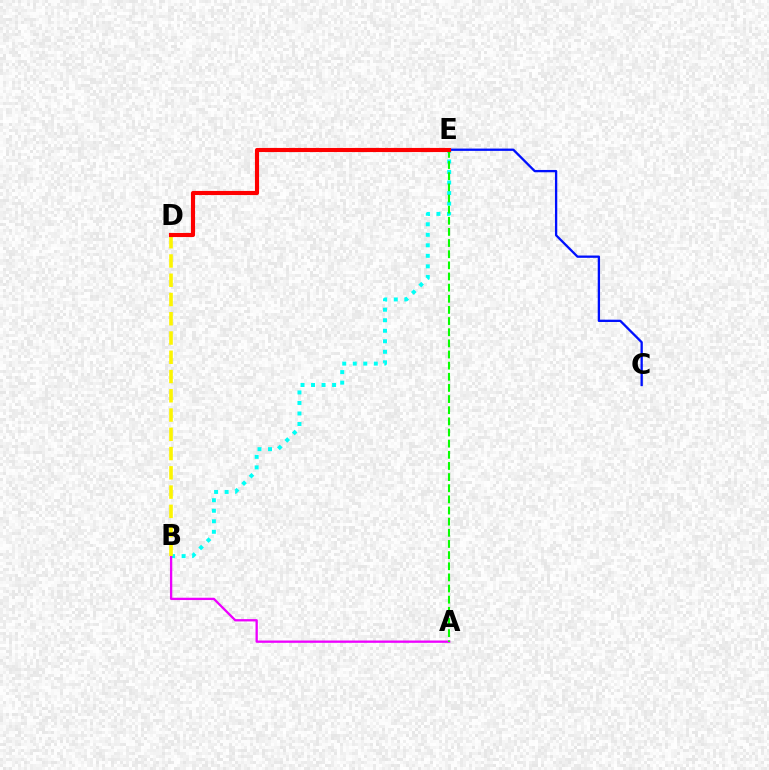{('B', 'E'): [{'color': '#00fff6', 'line_style': 'dotted', 'thickness': 2.86}], ('A', 'B'): [{'color': '#ee00ff', 'line_style': 'solid', 'thickness': 1.66}], ('B', 'D'): [{'color': '#fcf500', 'line_style': 'dashed', 'thickness': 2.62}], ('C', 'E'): [{'color': '#0010ff', 'line_style': 'solid', 'thickness': 1.66}], ('A', 'E'): [{'color': '#08ff00', 'line_style': 'dashed', 'thickness': 1.51}], ('D', 'E'): [{'color': '#ff0000', 'line_style': 'solid', 'thickness': 2.97}]}